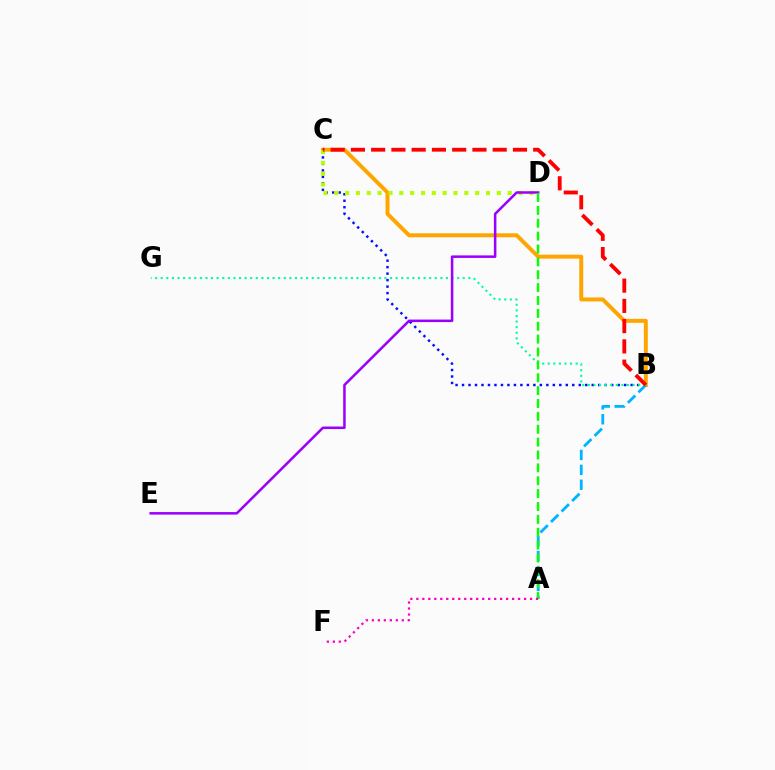{('B', 'C'): [{'color': '#ffa500', 'line_style': 'solid', 'thickness': 2.85}, {'color': '#0010ff', 'line_style': 'dotted', 'thickness': 1.76}, {'color': '#ff0000', 'line_style': 'dashed', 'thickness': 2.75}], ('C', 'D'): [{'color': '#b3ff00', 'line_style': 'dotted', 'thickness': 2.95}], ('A', 'B'): [{'color': '#00b5ff', 'line_style': 'dashed', 'thickness': 2.02}], ('B', 'G'): [{'color': '#00ff9d', 'line_style': 'dotted', 'thickness': 1.52}], ('D', 'E'): [{'color': '#9b00ff', 'line_style': 'solid', 'thickness': 1.82}], ('A', 'D'): [{'color': '#08ff00', 'line_style': 'dashed', 'thickness': 1.75}], ('A', 'F'): [{'color': '#ff00bd', 'line_style': 'dotted', 'thickness': 1.63}]}